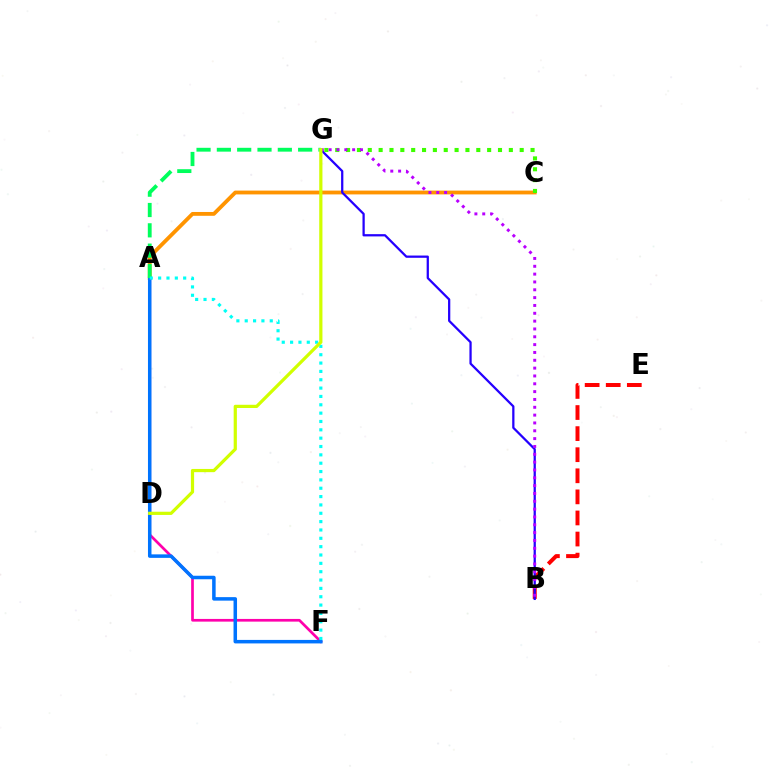{('A', 'C'): [{'color': '#ff9400', 'line_style': 'solid', 'thickness': 2.75}], ('B', 'E'): [{'color': '#ff0000', 'line_style': 'dashed', 'thickness': 2.86}], ('B', 'G'): [{'color': '#2500ff', 'line_style': 'solid', 'thickness': 1.63}, {'color': '#b900ff', 'line_style': 'dotted', 'thickness': 2.13}], ('A', 'F'): [{'color': '#ff00ac', 'line_style': 'solid', 'thickness': 1.94}, {'color': '#0074ff', 'line_style': 'solid', 'thickness': 2.52}, {'color': '#00fff6', 'line_style': 'dotted', 'thickness': 2.27}], ('C', 'G'): [{'color': '#3dff00', 'line_style': 'dotted', 'thickness': 2.95}], ('A', 'G'): [{'color': '#00ff5c', 'line_style': 'dashed', 'thickness': 2.76}], ('D', 'G'): [{'color': '#d1ff00', 'line_style': 'solid', 'thickness': 2.31}]}